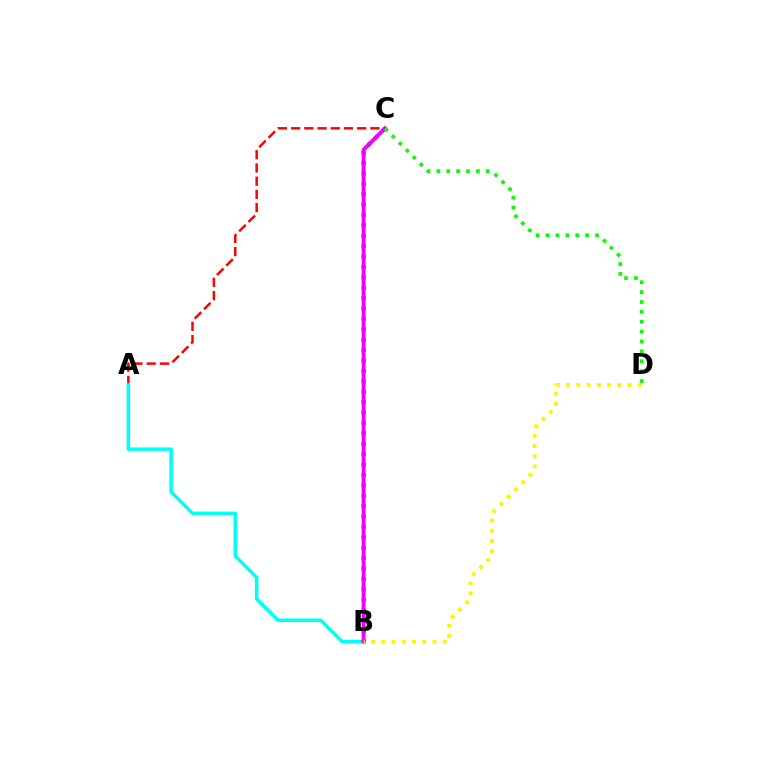{('A', 'C'): [{'color': '#ff0000', 'line_style': 'dashed', 'thickness': 1.79}], ('A', 'B'): [{'color': '#00fff6', 'line_style': 'solid', 'thickness': 2.54}], ('B', 'C'): [{'color': '#0010ff', 'line_style': 'dotted', 'thickness': 2.83}, {'color': '#ee00ff', 'line_style': 'solid', 'thickness': 2.78}], ('B', 'D'): [{'color': '#fcf500', 'line_style': 'dotted', 'thickness': 2.78}], ('C', 'D'): [{'color': '#08ff00', 'line_style': 'dotted', 'thickness': 2.69}]}